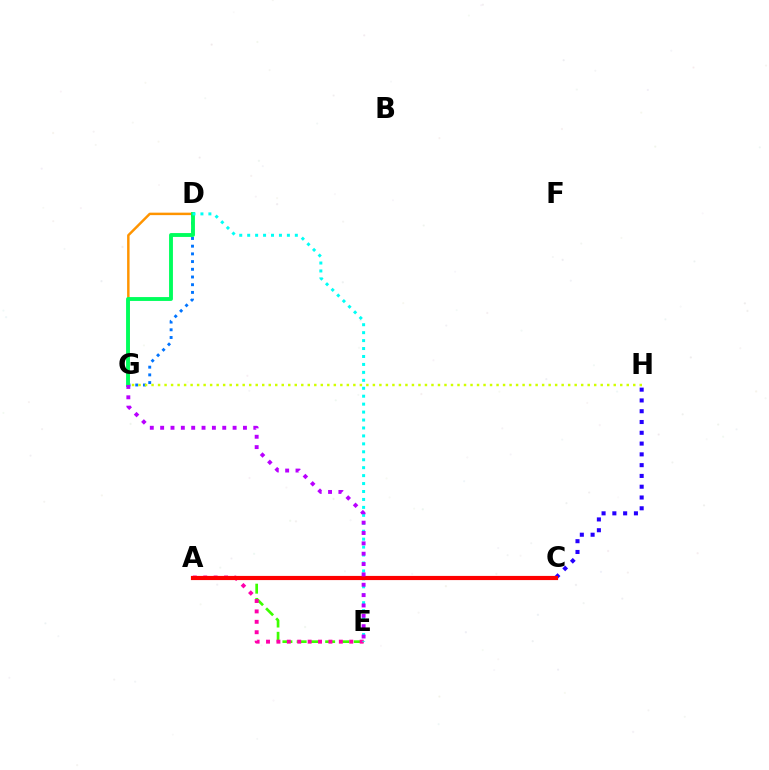{('C', 'H'): [{'color': '#2500ff', 'line_style': 'dotted', 'thickness': 2.93}], ('A', 'E'): [{'color': '#3dff00', 'line_style': 'dashed', 'thickness': 1.93}, {'color': '#ff00ac', 'line_style': 'dotted', 'thickness': 2.83}], ('D', 'G'): [{'color': '#0074ff', 'line_style': 'dotted', 'thickness': 2.09}, {'color': '#ff9400', 'line_style': 'solid', 'thickness': 1.77}, {'color': '#00ff5c', 'line_style': 'solid', 'thickness': 2.79}], ('G', 'H'): [{'color': '#d1ff00', 'line_style': 'dotted', 'thickness': 1.77}], ('D', 'E'): [{'color': '#00fff6', 'line_style': 'dotted', 'thickness': 2.16}], ('A', 'C'): [{'color': '#ff0000', 'line_style': 'solid', 'thickness': 3.0}], ('E', 'G'): [{'color': '#b900ff', 'line_style': 'dotted', 'thickness': 2.81}]}